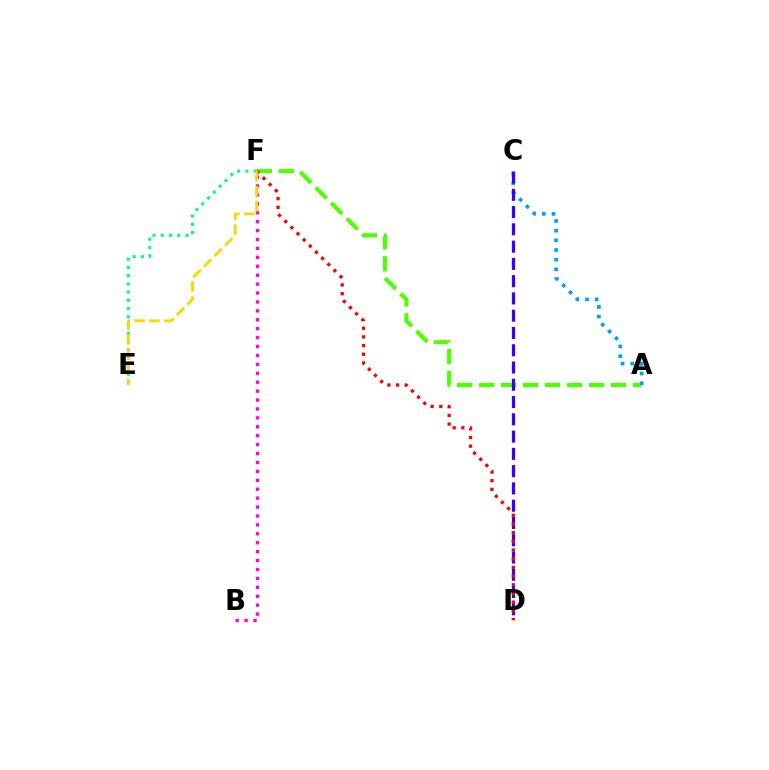{('A', 'F'): [{'color': '#4fff00', 'line_style': 'dashed', 'thickness': 2.99}], ('A', 'C'): [{'color': '#009eff', 'line_style': 'dotted', 'thickness': 2.63}], ('C', 'D'): [{'color': '#3700ff', 'line_style': 'dashed', 'thickness': 2.35}], ('D', 'F'): [{'color': '#ff0000', 'line_style': 'dotted', 'thickness': 2.36}], ('E', 'F'): [{'color': '#00ff86', 'line_style': 'dotted', 'thickness': 2.24}, {'color': '#ffd500', 'line_style': 'dashed', 'thickness': 2.03}], ('B', 'F'): [{'color': '#ff00ed', 'line_style': 'dotted', 'thickness': 2.42}]}